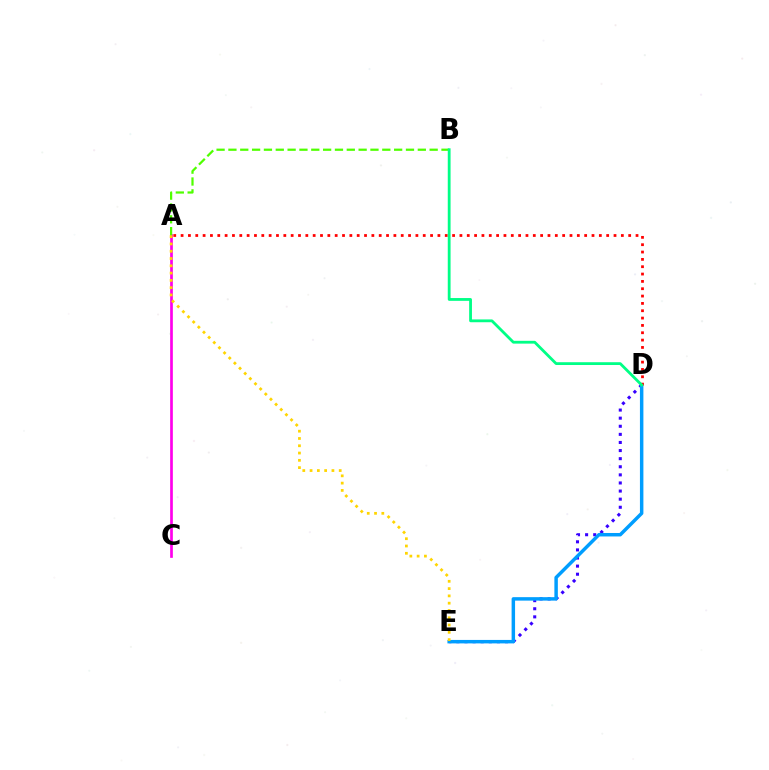{('D', 'E'): [{'color': '#3700ff', 'line_style': 'dotted', 'thickness': 2.2}, {'color': '#009eff', 'line_style': 'solid', 'thickness': 2.5}], ('A', 'C'): [{'color': '#ff00ed', 'line_style': 'solid', 'thickness': 1.94}], ('A', 'B'): [{'color': '#4fff00', 'line_style': 'dashed', 'thickness': 1.61}], ('A', 'E'): [{'color': '#ffd500', 'line_style': 'dotted', 'thickness': 1.98}], ('A', 'D'): [{'color': '#ff0000', 'line_style': 'dotted', 'thickness': 1.99}], ('B', 'D'): [{'color': '#00ff86', 'line_style': 'solid', 'thickness': 2.02}]}